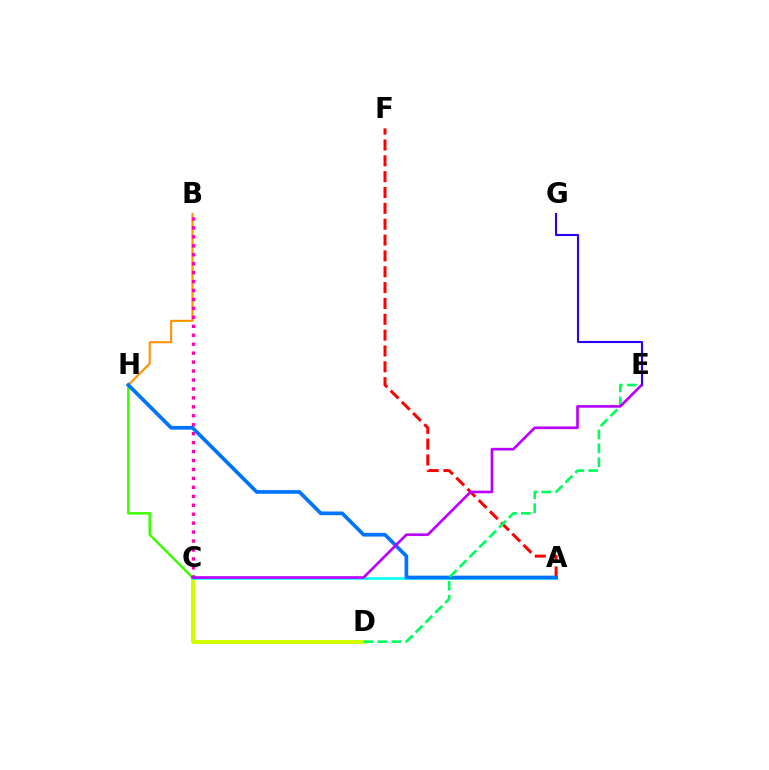{('C', 'D'): [{'color': '#d1ff00', 'line_style': 'solid', 'thickness': 2.88}], ('A', 'C'): [{'color': '#00fff6', 'line_style': 'solid', 'thickness': 1.86}], ('B', 'H'): [{'color': '#ff9400', 'line_style': 'solid', 'thickness': 1.54}], ('B', 'C'): [{'color': '#ff00ac', 'line_style': 'dotted', 'thickness': 2.43}], ('C', 'H'): [{'color': '#3dff00', 'line_style': 'solid', 'thickness': 1.82}], ('A', 'F'): [{'color': '#ff0000', 'line_style': 'dashed', 'thickness': 2.15}], ('A', 'H'): [{'color': '#0074ff', 'line_style': 'solid', 'thickness': 2.66}], ('D', 'E'): [{'color': '#00ff5c', 'line_style': 'dashed', 'thickness': 1.89}], ('C', 'E'): [{'color': '#b900ff', 'line_style': 'solid', 'thickness': 1.9}], ('E', 'G'): [{'color': '#2500ff', 'line_style': 'solid', 'thickness': 1.51}]}